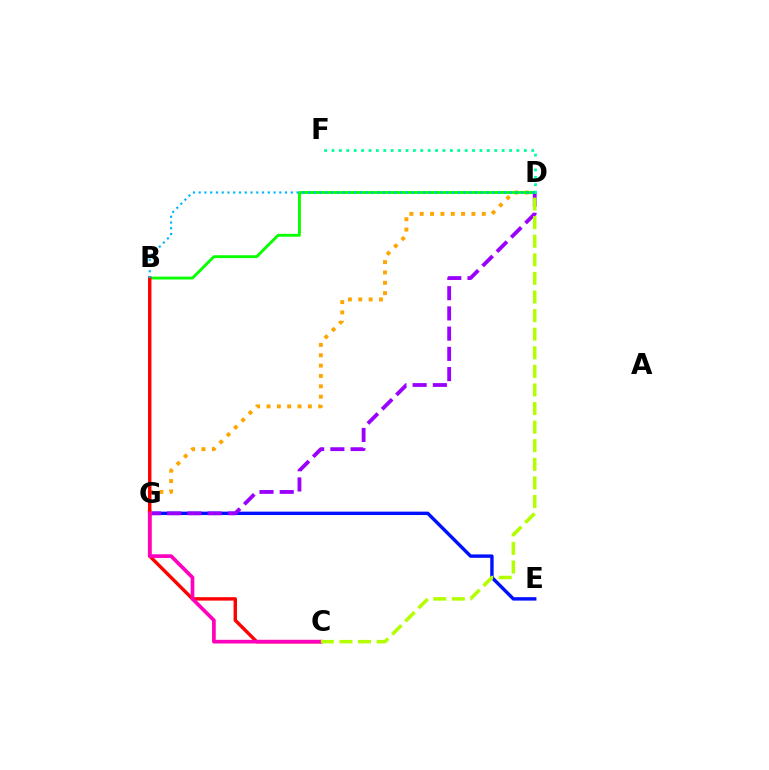{('E', 'G'): [{'color': '#0010ff', 'line_style': 'solid', 'thickness': 2.45}], ('D', 'G'): [{'color': '#9b00ff', 'line_style': 'dashed', 'thickness': 2.75}, {'color': '#ffa500', 'line_style': 'dotted', 'thickness': 2.81}], ('B', 'D'): [{'color': '#08ff00', 'line_style': 'solid', 'thickness': 2.06}, {'color': '#00b5ff', 'line_style': 'dotted', 'thickness': 1.56}], ('B', 'C'): [{'color': '#ff0000', 'line_style': 'solid', 'thickness': 2.45}], ('D', 'F'): [{'color': '#00ff9d', 'line_style': 'dotted', 'thickness': 2.01}], ('C', 'G'): [{'color': '#ff00bd', 'line_style': 'solid', 'thickness': 2.65}], ('C', 'D'): [{'color': '#b3ff00', 'line_style': 'dashed', 'thickness': 2.53}]}